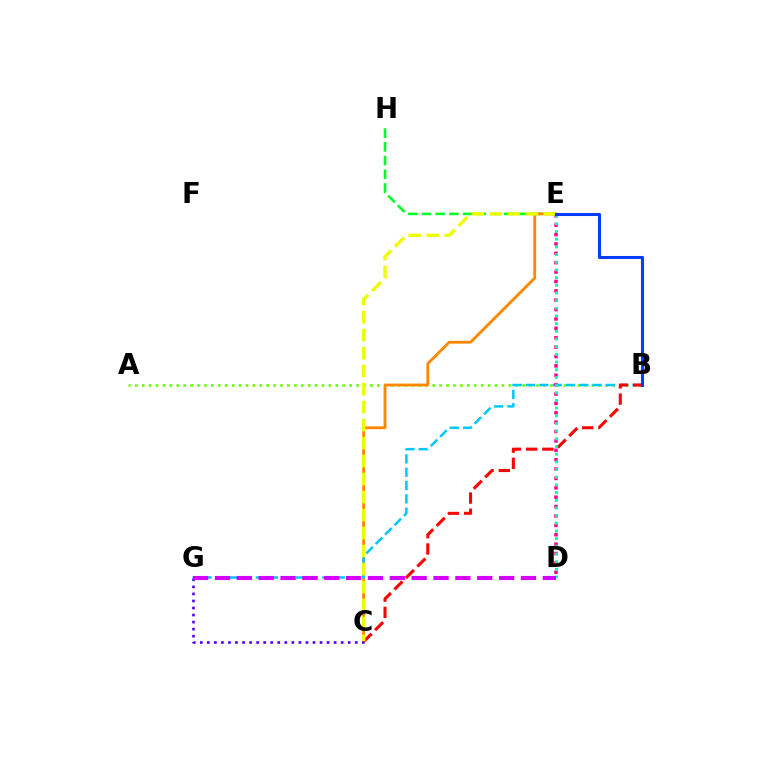{('E', 'H'): [{'color': '#00ff27', 'line_style': 'dashed', 'thickness': 1.86}], ('A', 'B'): [{'color': '#66ff00', 'line_style': 'dotted', 'thickness': 1.88}], ('C', 'E'): [{'color': '#ff8800', 'line_style': 'solid', 'thickness': 2.04}, {'color': '#eeff00', 'line_style': 'dashed', 'thickness': 2.44}], ('B', 'G'): [{'color': '#00c7ff', 'line_style': 'dashed', 'thickness': 1.81}], ('D', 'E'): [{'color': '#ff00a0', 'line_style': 'dotted', 'thickness': 2.55}, {'color': '#00ffaf', 'line_style': 'dotted', 'thickness': 2.09}], ('B', 'C'): [{'color': '#ff0000', 'line_style': 'dashed', 'thickness': 2.21}], ('B', 'E'): [{'color': '#003fff', 'line_style': 'solid', 'thickness': 2.21}], ('C', 'G'): [{'color': '#4f00ff', 'line_style': 'dotted', 'thickness': 1.91}], ('D', 'G'): [{'color': '#d600ff', 'line_style': 'dashed', 'thickness': 2.97}]}